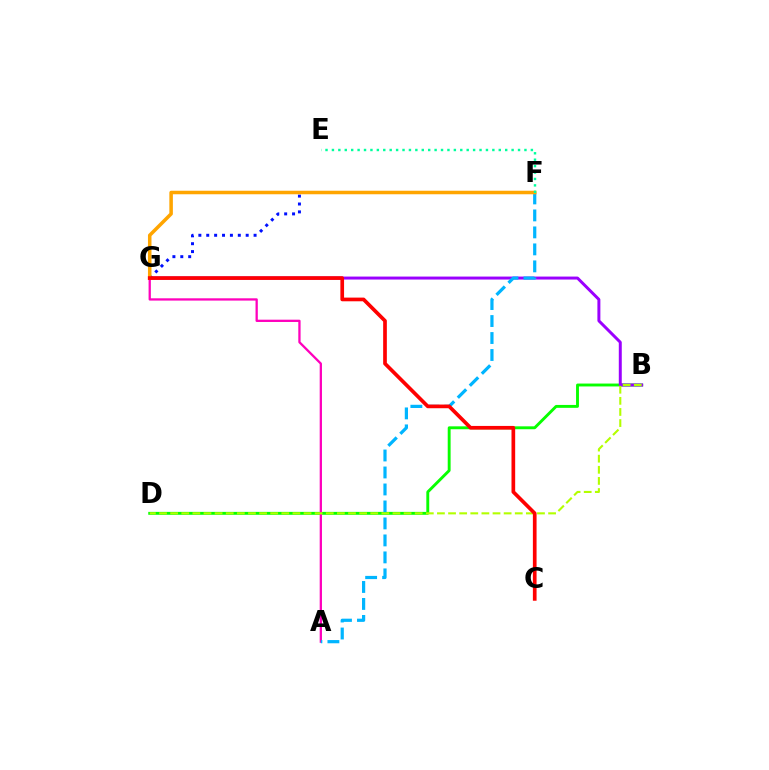{('B', 'D'): [{'color': '#08ff00', 'line_style': 'solid', 'thickness': 2.08}, {'color': '#b3ff00', 'line_style': 'dashed', 'thickness': 1.51}], ('B', 'G'): [{'color': '#9b00ff', 'line_style': 'solid', 'thickness': 2.14}], ('F', 'G'): [{'color': '#0010ff', 'line_style': 'dotted', 'thickness': 2.14}, {'color': '#ffa500', 'line_style': 'solid', 'thickness': 2.54}], ('A', 'G'): [{'color': '#ff00bd', 'line_style': 'solid', 'thickness': 1.65}], ('A', 'F'): [{'color': '#00b5ff', 'line_style': 'dashed', 'thickness': 2.31}], ('C', 'G'): [{'color': '#ff0000', 'line_style': 'solid', 'thickness': 2.65}], ('E', 'F'): [{'color': '#00ff9d', 'line_style': 'dotted', 'thickness': 1.74}]}